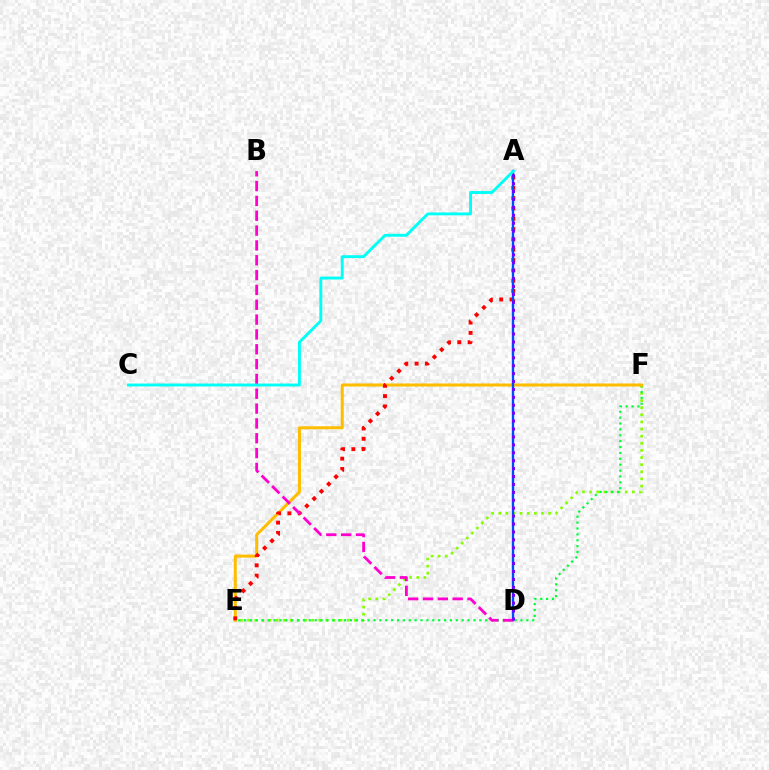{('E', 'F'): [{'color': '#84ff00', 'line_style': 'dotted', 'thickness': 1.94}, {'color': '#00ff39', 'line_style': 'dotted', 'thickness': 1.6}, {'color': '#ffbd00', 'line_style': 'solid', 'thickness': 2.18}], ('A', 'E'): [{'color': '#ff0000', 'line_style': 'dotted', 'thickness': 2.8}], ('A', 'D'): [{'color': '#004bff', 'line_style': 'solid', 'thickness': 1.69}, {'color': '#7200ff', 'line_style': 'dotted', 'thickness': 2.15}], ('B', 'D'): [{'color': '#ff00cf', 'line_style': 'dashed', 'thickness': 2.02}], ('A', 'C'): [{'color': '#00fff6', 'line_style': 'solid', 'thickness': 2.09}]}